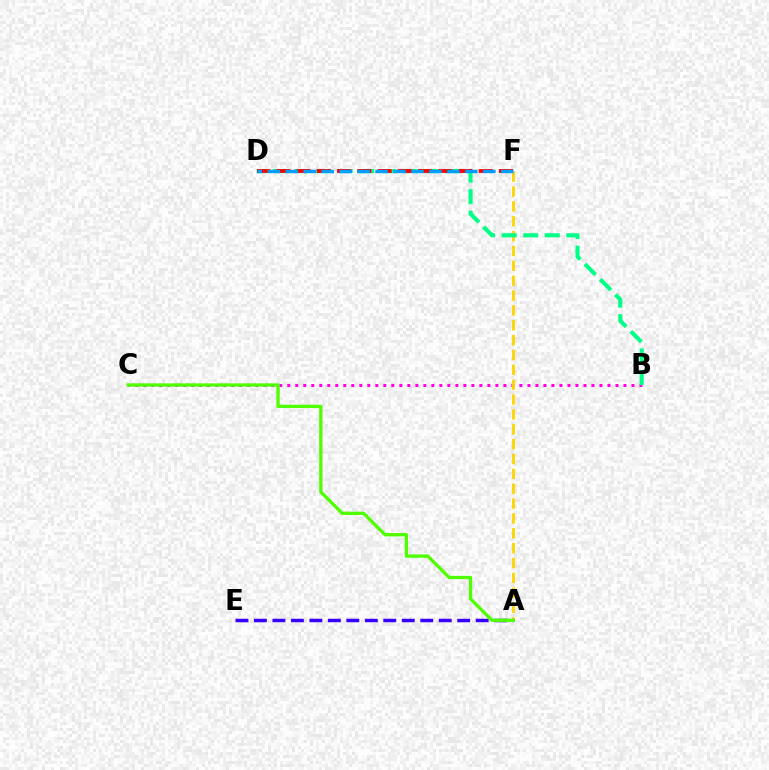{('B', 'C'): [{'color': '#ff00ed', 'line_style': 'dotted', 'thickness': 2.17}], ('A', 'F'): [{'color': '#ffd500', 'line_style': 'dashed', 'thickness': 2.02}], ('B', 'D'): [{'color': '#00ff86', 'line_style': 'dashed', 'thickness': 2.93}], ('D', 'F'): [{'color': '#ff0000', 'line_style': 'dashed', 'thickness': 2.75}, {'color': '#009eff', 'line_style': 'dashed', 'thickness': 2.44}], ('A', 'E'): [{'color': '#3700ff', 'line_style': 'dashed', 'thickness': 2.51}], ('A', 'C'): [{'color': '#4fff00', 'line_style': 'solid', 'thickness': 2.38}]}